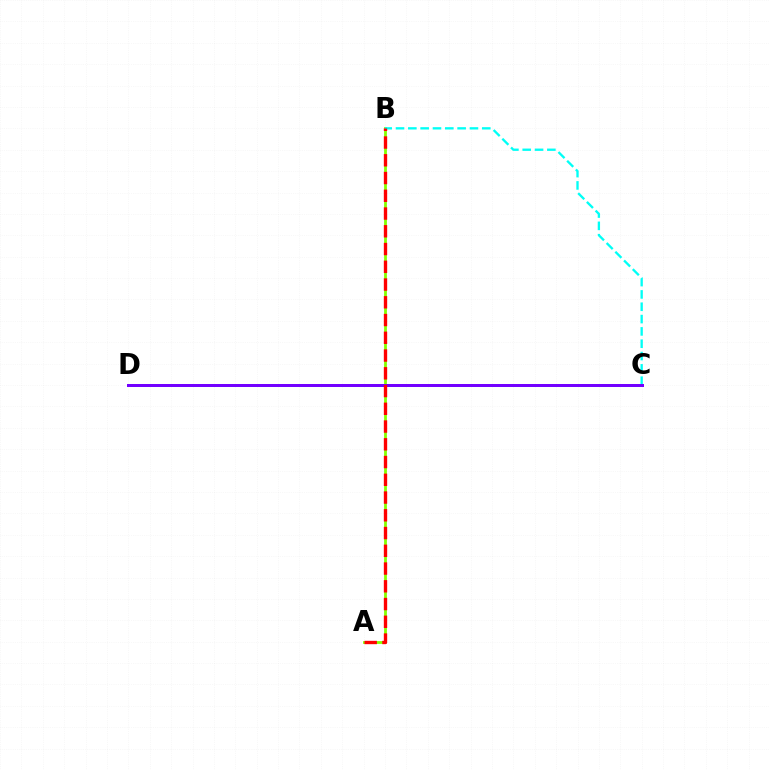{('A', 'B'): [{'color': '#84ff00', 'line_style': 'solid', 'thickness': 2.01}, {'color': '#ff0000', 'line_style': 'dashed', 'thickness': 2.41}], ('B', 'C'): [{'color': '#00fff6', 'line_style': 'dashed', 'thickness': 1.67}], ('C', 'D'): [{'color': '#7200ff', 'line_style': 'solid', 'thickness': 2.16}]}